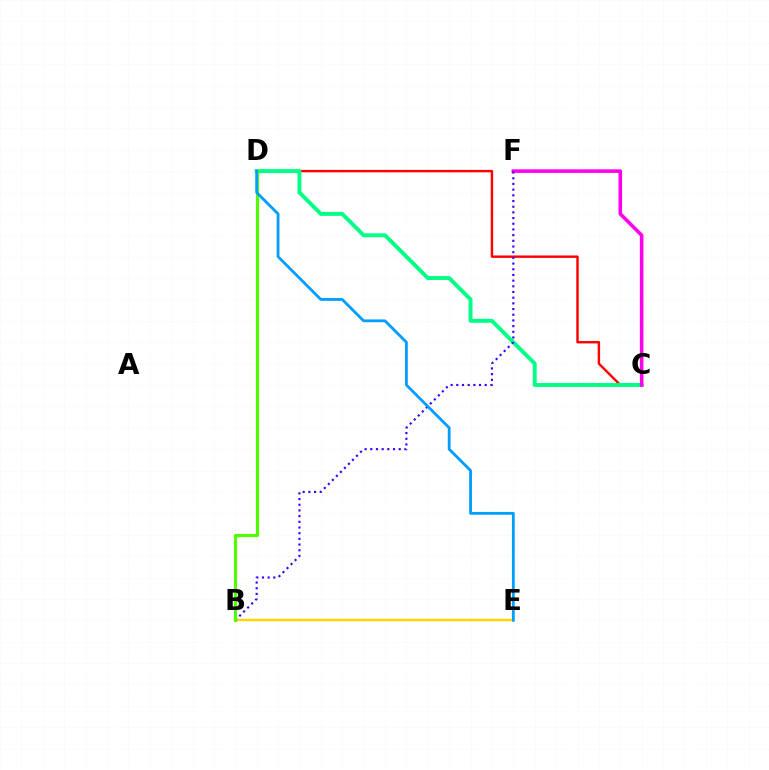{('C', 'D'): [{'color': '#ff0000', 'line_style': 'solid', 'thickness': 1.74}, {'color': '#00ff86', 'line_style': 'solid', 'thickness': 2.83}], ('C', 'F'): [{'color': '#ff00ed', 'line_style': 'solid', 'thickness': 2.57}], ('B', 'E'): [{'color': '#ffd500', 'line_style': 'solid', 'thickness': 1.76}], ('B', 'F'): [{'color': '#3700ff', 'line_style': 'dotted', 'thickness': 1.55}], ('B', 'D'): [{'color': '#4fff00', 'line_style': 'solid', 'thickness': 2.27}], ('D', 'E'): [{'color': '#009eff', 'line_style': 'solid', 'thickness': 2.02}]}